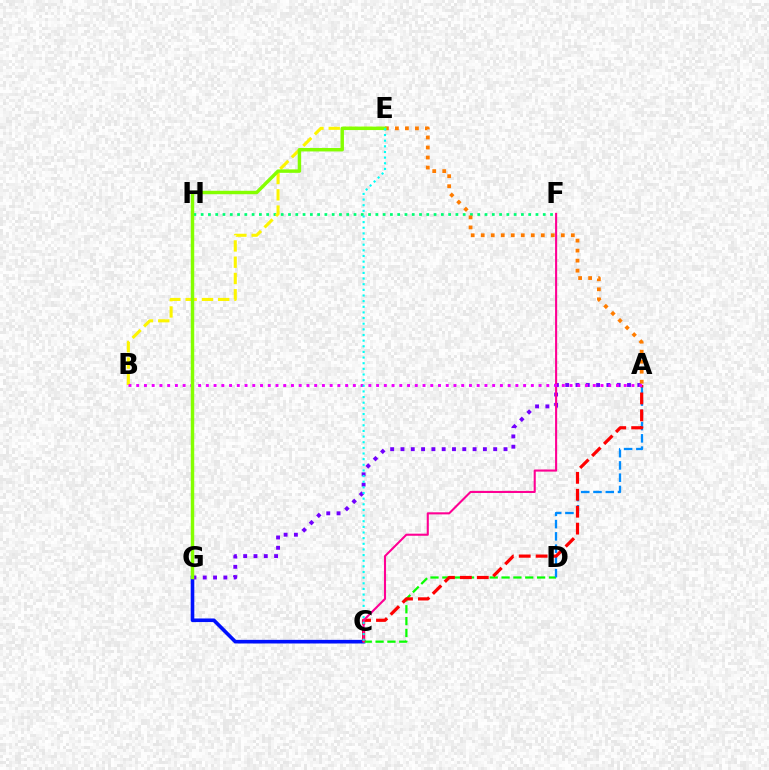{('C', 'G'): [{'color': '#0010ff', 'line_style': 'solid', 'thickness': 2.6}], ('F', 'H'): [{'color': '#00ff74', 'line_style': 'dotted', 'thickness': 1.98}], ('A', 'G'): [{'color': '#7200ff', 'line_style': 'dotted', 'thickness': 2.8}], ('C', 'D'): [{'color': '#08ff00', 'line_style': 'dashed', 'thickness': 1.61}], ('A', 'E'): [{'color': '#ff7c00', 'line_style': 'dotted', 'thickness': 2.72}], ('A', 'D'): [{'color': '#008cff', 'line_style': 'dashed', 'thickness': 1.67}], ('B', 'E'): [{'color': '#fcf500', 'line_style': 'dashed', 'thickness': 2.21}], ('A', 'C'): [{'color': '#ff0000', 'line_style': 'dashed', 'thickness': 2.3}], ('C', 'F'): [{'color': '#ff0094', 'line_style': 'solid', 'thickness': 1.51}], ('A', 'B'): [{'color': '#ee00ff', 'line_style': 'dotted', 'thickness': 2.1}], ('E', 'G'): [{'color': '#84ff00', 'line_style': 'solid', 'thickness': 2.48}], ('C', 'E'): [{'color': '#00fff6', 'line_style': 'dotted', 'thickness': 1.53}]}